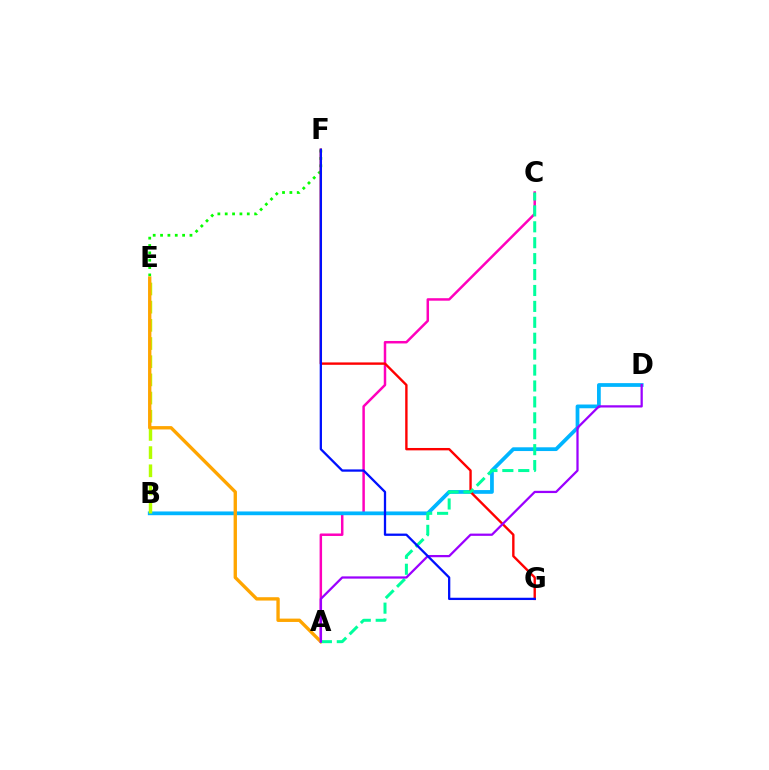{('A', 'C'): [{'color': '#ff00bd', 'line_style': 'solid', 'thickness': 1.79}, {'color': '#00ff9d', 'line_style': 'dashed', 'thickness': 2.16}], ('E', 'F'): [{'color': '#08ff00', 'line_style': 'dotted', 'thickness': 2.0}], ('B', 'D'): [{'color': '#00b5ff', 'line_style': 'solid', 'thickness': 2.7}], ('B', 'E'): [{'color': '#b3ff00', 'line_style': 'dashed', 'thickness': 2.47}], ('A', 'E'): [{'color': '#ffa500', 'line_style': 'solid', 'thickness': 2.41}], ('F', 'G'): [{'color': '#ff0000', 'line_style': 'solid', 'thickness': 1.72}, {'color': '#0010ff', 'line_style': 'solid', 'thickness': 1.65}], ('A', 'D'): [{'color': '#9b00ff', 'line_style': 'solid', 'thickness': 1.62}]}